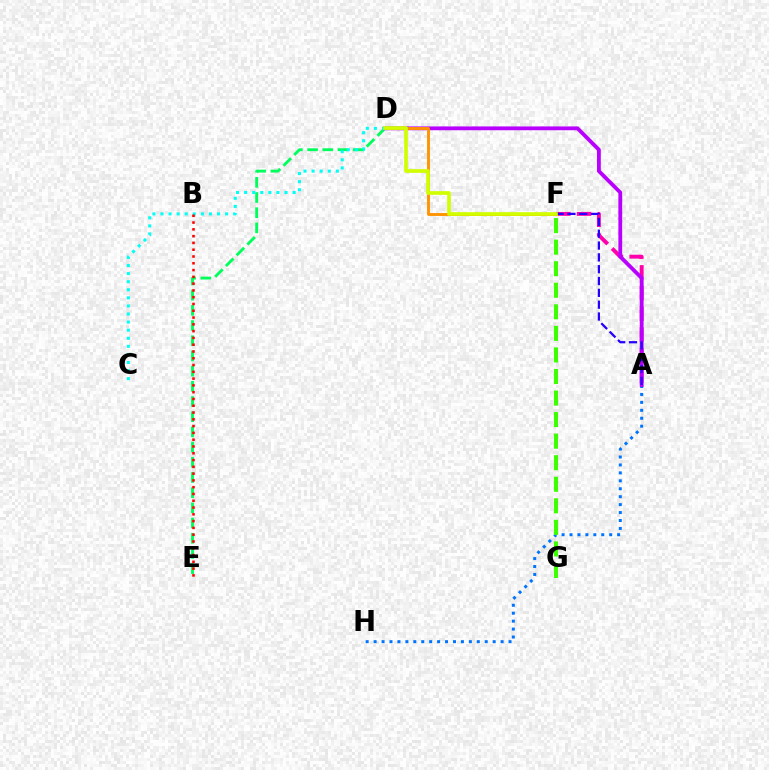{('D', 'E'): [{'color': '#00ff5c', 'line_style': 'dashed', 'thickness': 2.06}], ('A', 'F'): [{'color': '#ff00ac', 'line_style': 'dashed', 'thickness': 2.81}, {'color': '#2500ff', 'line_style': 'dashed', 'thickness': 1.61}], ('A', 'H'): [{'color': '#0074ff', 'line_style': 'dotted', 'thickness': 2.16}], ('A', 'D'): [{'color': '#b900ff', 'line_style': 'solid', 'thickness': 2.75}], ('D', 'F'): [{'color': '#ff9400', 'line_style': 'solid', 'thickness': 2.08}, {'color': '#d1ff00', 'line_style': 'solid', 'thickness': 2.64}], ('C', 'D'): [{'color': '#00fff6', 'line_style': 'dotted', 'thickness': 2.2}], ('B', 'E'): [{'color': '#ff0000', 'line_style': 'dotted', 'thickness': 1.84}], ('F', 'G'): [{'color': '#3dff00', 'line_style': 'dashed', 'thickness': 2.93}]}